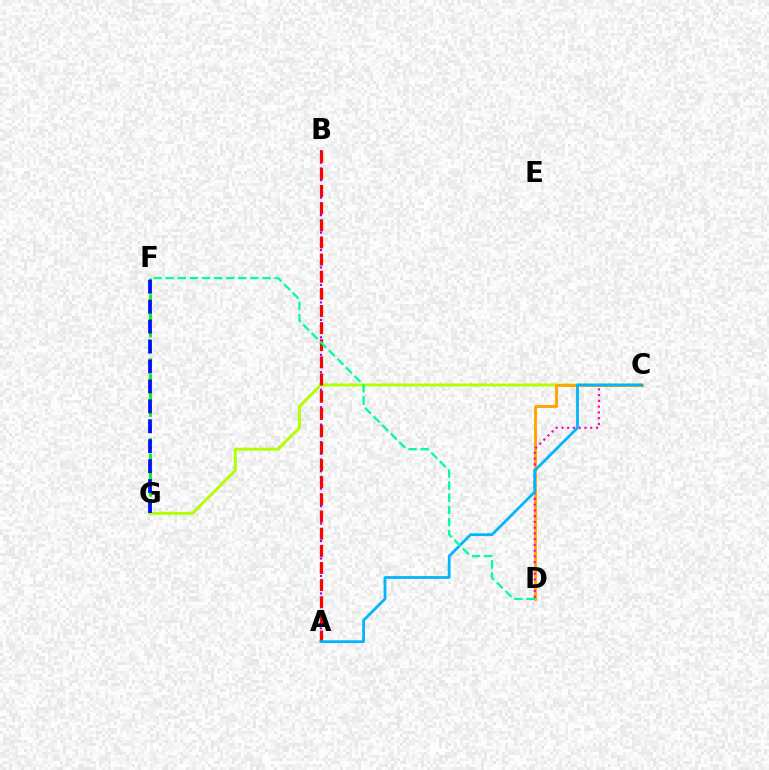{('C', 'G'): [{'color': '#b3ff00', 'line_style': 'solid', 'thickness': 2.12}], ('A', 'B'): [{'color': '#9b00ff', 'line_style': 'dotted', 'thickness': 1.58}, {'color': '#ff0000', 'line_style': 'dashed', 'thickness': 2.33}], ('C', 'D'): [{'color': '#ffa500', 'line_style': 'solid', 'thickness': 2.08}, {'color': '#ff00bd', 'line_style': 'dotted', 'thickness': 1.56}], ('F', 'G'): [{'color': '#08ff00', 'line_style': 'dashed', 'thickness': 2.16}, {'color': '#0010ff', 'line_style': 'dashed', 'thickness': 2.71}], ('A', 'C'): [{'color': '#00b5ff', 'line_style': 'solid', 'thickness': 2.0}], ('D', 'F'): [{'color': '#00ff9d', 'line_style': 'dashed', 'thickness': 1.64}]}